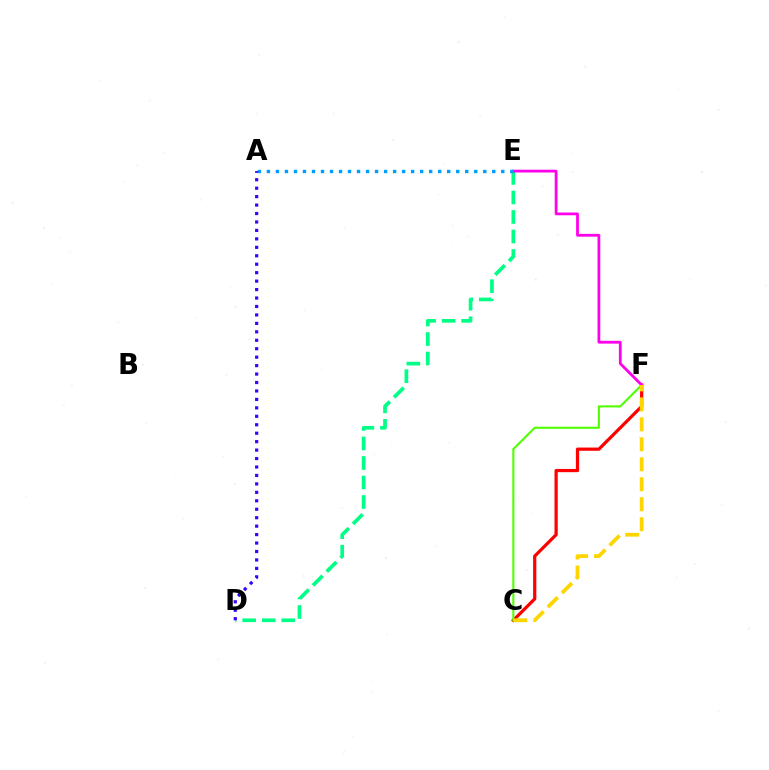{('C', 'F'): [{'color': '#ff0000', 'line_style': 'solid', 'thickness': 2.32}, {'color': '#4fff00', 'line_style': 'solid', 'thickness': 1.5}, {'color': '#ffd500', 'line_style': 'dashed', 'thickness': 2.71}], ('D', 'E'): [{'color': '#00ff86', 'line_style': 'dashed', 'thickness': 2.65}], ('E', 'F'): [{'color': '#ff00ed', 'line_style': 'solid', 'thickness': 2.0}], ('A', 'E'): [{'color': '#009eff', 'line_style': 'dotted', 'thickness': 2.45}], ('A', 'D'): [{'color': '#3700ff', 'line_style': 'dotted', 'thickness': 2.3}]}